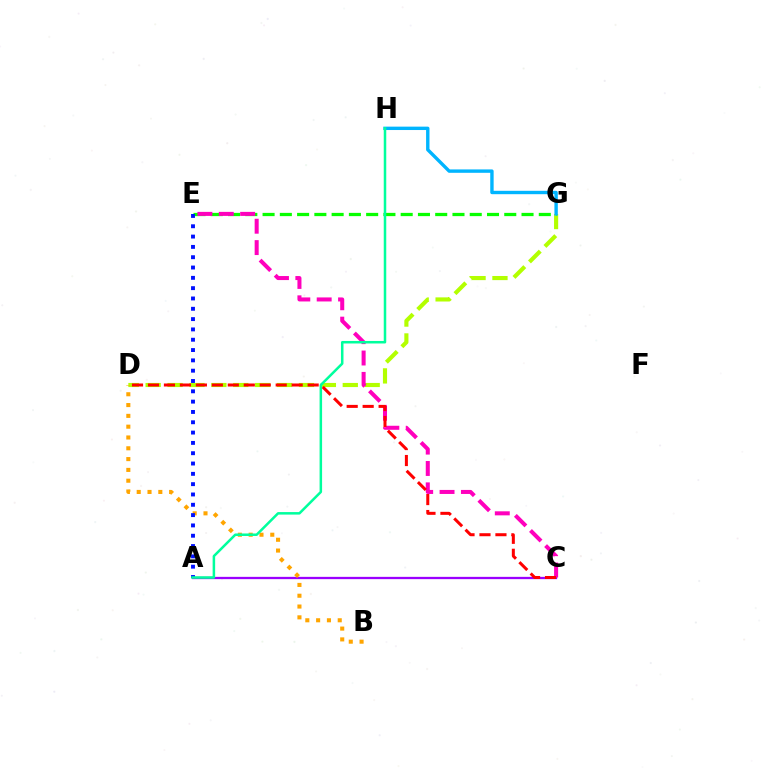{('D', 'G'): [{'color': '#b3ff00', 'line_style': 'dashed', 'thickness': 2.98}], ('E', 'G'): [{'color': '#08ff00', 'line_style': 'dashed', 'thickness': 2.35}], ('A', 'C'): [{'color': '#9b00ff', 'line_style': 'solid', 'thickness': 1.64}], ('G', 'H'): [{'color': '#00b5ff', 'line_style': 'solid', 'thickness': 2.44}], ('B', 'D'): [{'color': '#ffa500', 'line_style': 'dotted', 'thickness': 2.94}], ('A', 'E'): [{'color': '#0010ff', 'line_style': 'dotted', 'thickness': 2.8}], ('C', 'E'): [{'color': '#ff00bd', 'line_style': 'dashed', 'thickness': 2.9}], ('A', 'H'): [{'color': '#00ff9d', 'line_style': 'solid', 'thickness': 1.81}], ('C', 'D'): [{'color': '#ff0000', 'line_style': 'dashed', 'thickness': 2.17}]}